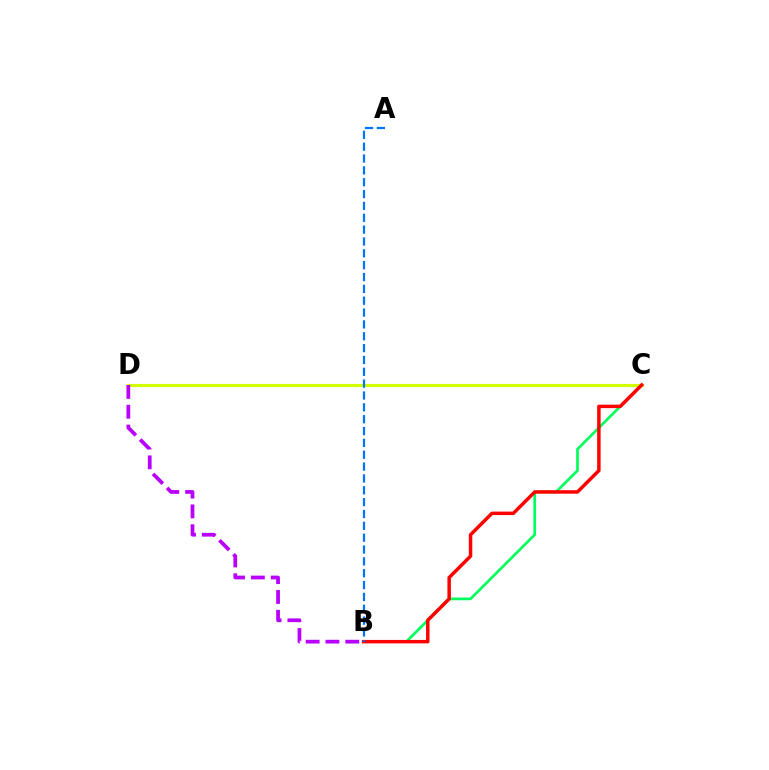{('B', 'C'): [{'color': '#00ff5c', 'line_style': 'solid', 'thickness': 1.94}, {'color': '#ff0000', 'line_style': 'solid', 'thickness': 2.5}], ('C', 'D'): [{'color': '#d1ff00', 'line_style': 'solid', 'thickness': 2.25}], ('B', 'D'): [{'color': '#b900ff', 'line_style': 'dashed', 'thickness': 2.69}], ('A', 'B'): [{'color': '#0074ff', 'line_style': 'dashed', 'thickness': 1.61}]}